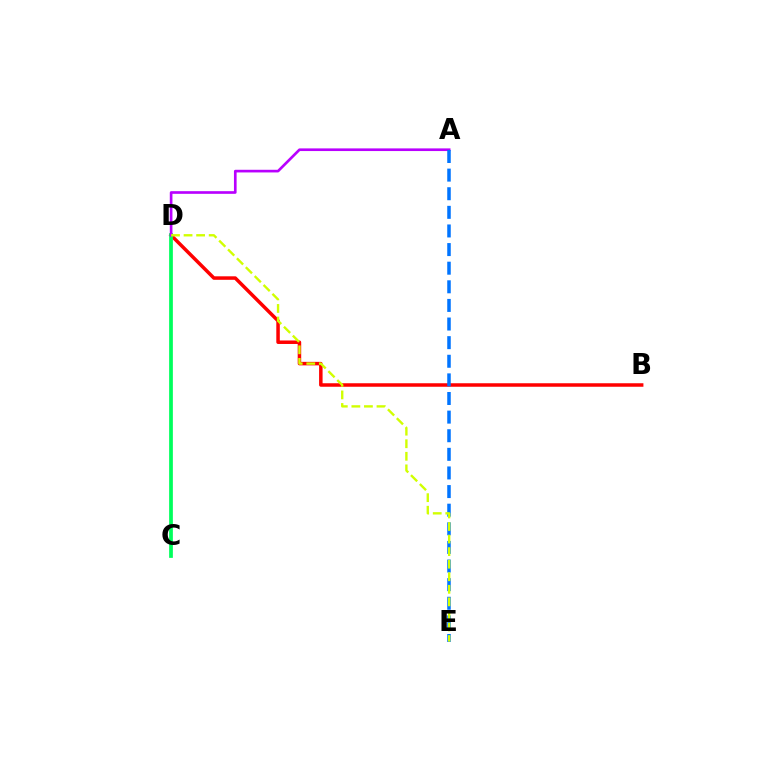{('B', 'D'): [{'color': '#ff0000', 'line_style': 'solid', 'thickness': 2.52}], ('C', 'D'): [{'color': '#00ff5c', 'line_style': 'solid', 'thickness': 2.69}], ('A', 'D'): [{'color': '#b900ff', 'line_style': 'solid', 'thickness': 1.91}], ('A', 'E'): [{'color': '#0074ff', 'line_style': 'dashed', 'thickness': 2.53}], ('D', 'E'): [{'color': '#d1ff00', 'line_style': 'dashed', 'thickness': 1.71}]}